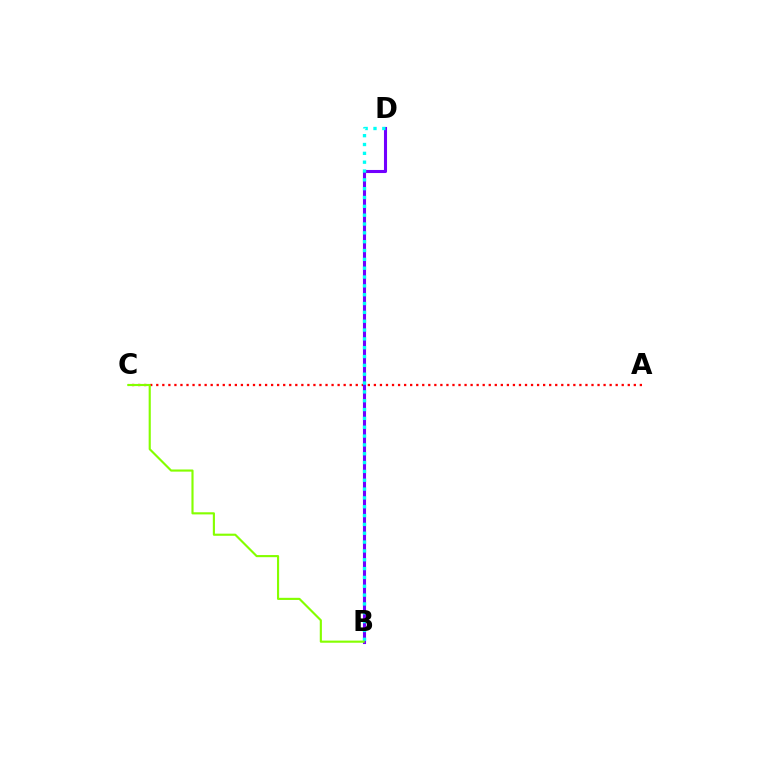{('A', 'C'): [{'color': '#ff0000', 'line_style': 'dotted', 'thickness': 1.64}], ('B', 'D'): [{'color': '#7200ff', 'line_style': 'solid', 'thickness': 2.22}, {'color': '#00fff6', 'line_style': 'dotted', 'thickness': 2.4}], ('B', 'C'): [{'color': '#84ff00', 'line_style': 'solid', 'thickness': 1.54}]}